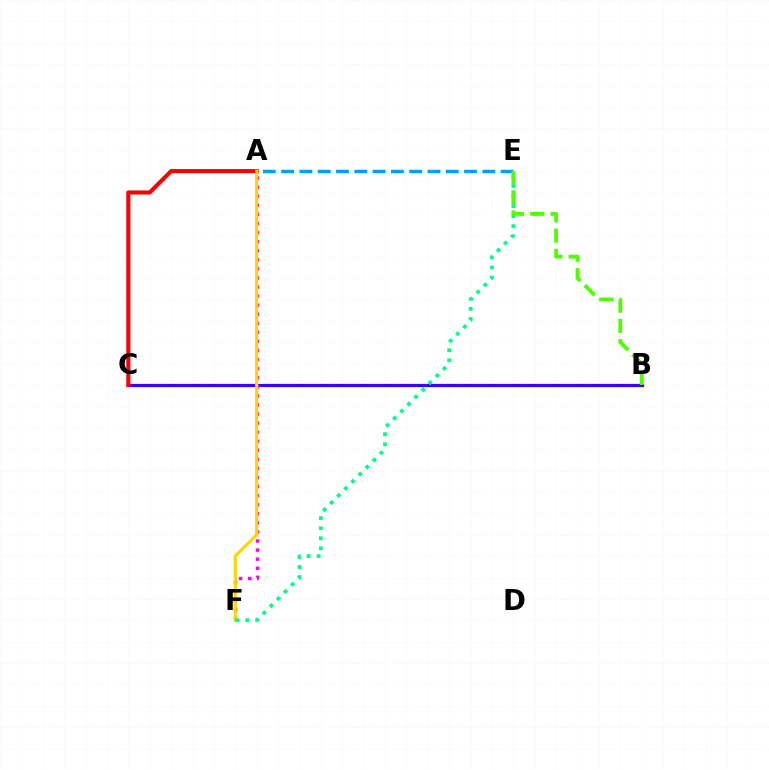{('A', 'E'): [{'color': '#009eff', 'line_style': 'dashed', 'thickness': 2.49}], ('B', 'C'): [{'color': '#3700ff', 'line_style': 'solid', 'thickness': 2.31}], ('A', 'F'): [{'color': '#ff00ed', 'line_style': 'dotted', 'thickness': 2.46}, {'color': '#ffd500', 'line_style': 'solid', 'thickness': 2.24}], ('A', 'C'): [{'color': '#ff0000', 'line_style': 'solid', 'thickness': 2.96}], ('E', 'F'): [{'color': '#00ff86', 'line_style': 'dotted', 'thickness': 2.73}], ('B', 'E'): [{'color': '#4fff00', 'line_style': 'dashed', 'thickness': 2.76}]}